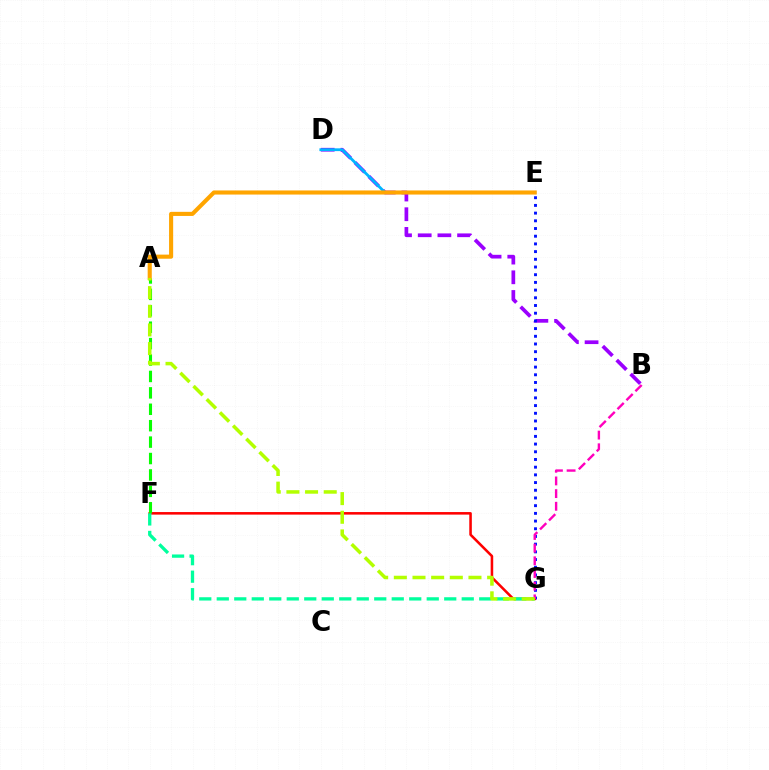{('B', 'D'): [{'color': '#9b00ff', 'line_style': 'dashed', 'thickness': 2.67}], ('D', 'E'): [{'color': '#00b5ff', 'line_style': 'solid', 'thickness': 2.01}], ('E', 'G'): [{'color': '#0010ff', 'line_style': 'dotted', 'thickness': 2.09}], ('F', 'G'): [{'color': '#ff0000', 'line_style': 'solid', 'thickness': 1.84}, {'color': '#00ff9d', 'line_style': 'dashed', 'thickness': 2.38}], ('A', 'F'): [{'color': '#08ff00', 'line_style': 'dashed', 'thickness': 2.23}], ('A', 'E'): [{'color': '#ffa500', 'line_style': 'solid', 'thickness': 2.96}], ('B', 'G'): [{'color': '#ff00bd', 'line_style': 'dashed', 'thickness': 1.72}], ('A', 'G'): [{'color': '#b3ff00', 'line_style': 'dashed', 'thickness': 2.53}]}